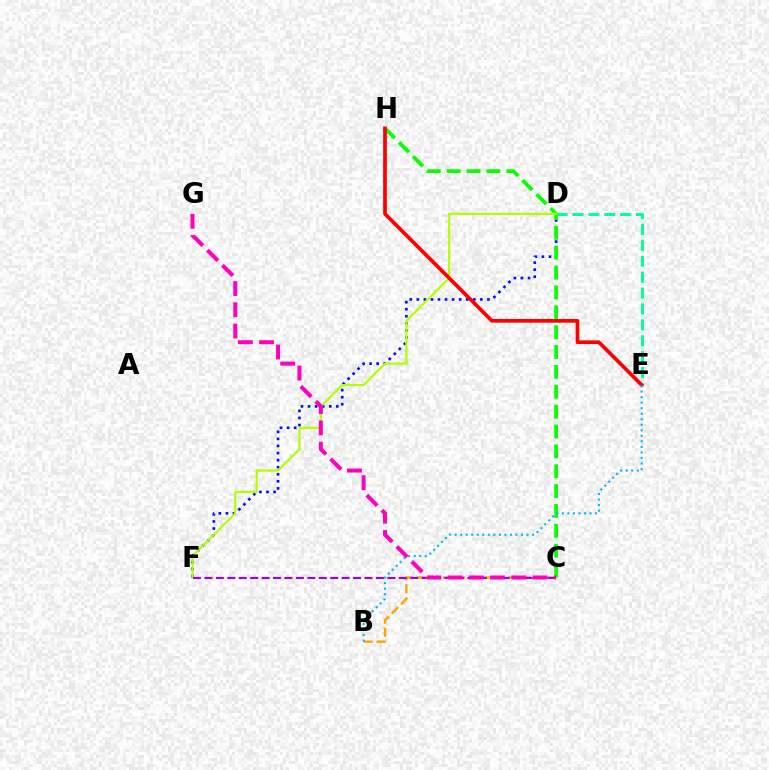{('D', 'F'): [{'color': '#0010ff', 'line_style': 'dotted', 'thickness': 1.92}, {'color': '#b3ff00', 'line_style': 'solid', 'thickness': 1.56}], ('B', 'C'): [{'color': '#ffa500', 'line_style': 'dashed', 'thickness': 1.78}], ('D', 'E'): [{'color': '#00ff9d', 'line_style': 'dashed', 'thickness': 2.16}], ('C', 'H'): [{'color': '#08ff00', 'line_style': 'dashed', 'thickness': 2.7}], ('E', 'H'): [{'color': '#ff0000', 'line_style': 'solid', 'thickness': 2.65}], ('C', 'F'): [{'color': '#9b00ff', 'line_style': 'dashed', 'thickness': 1.55}], ('C', 'G'): [{'color': '#ff00bd', 'line_style': 'dashed', 'thickness': 2.89}], ('B', 'E'): [{'color': '#00b5ff', 'line_style': 'dotted', 'thickness': 1.5}]}